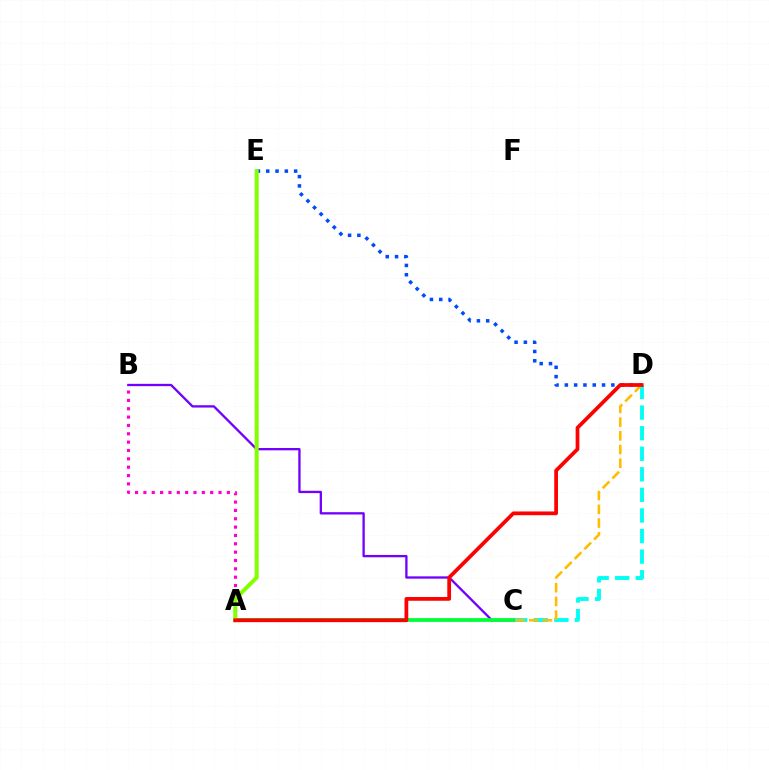{('C', 'D'): [{'color': '#00fff6', 'line_style': 'dashed', 'thickness': 2.8}, {'color': '#ffbd00', 'line_style': 'dashed', 'thickness': 1.86}], ('B', 'C'): [{'color': '#7200ff', 'line_style': 'solid', 'thickness': 1.66}], ('D', 'E'): [{'color': '#004bff', 'line_style': 'dotted', 'thickness': 2.53}], ('A', 'B'): [{'color': '#ff00cf', 'line_style': 'dotted', 'thickness': 2.27}], ('A', 'C'): [{'color': '#00ff39', 'line_style': 'solid', 'thickness': 2.73}], ('A', 'E'): [{'color': '#84ff00', 'line_style': 'solid', 'thickness': 2.89}], ('A', 'D'): [{'color': '#ff0000', 'line_style': 'solid', 'thickness': 2.69}]}